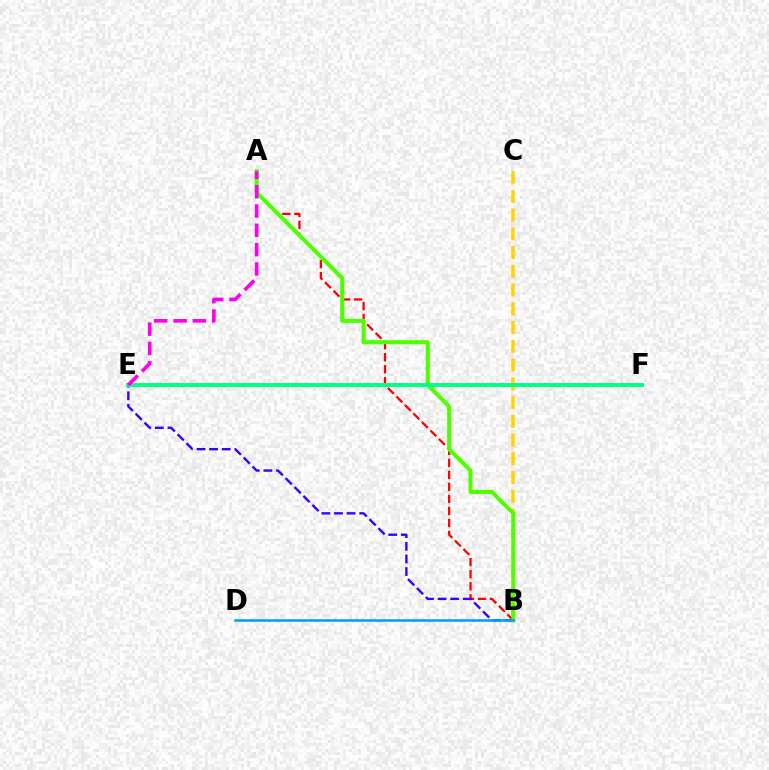{('A', 'B'): [{'color': '#ff0000', 'line_style': 'dashed', 'thickness': 1.63}, {'color': '#4fff00', 'line_style': 'solid', 'thickness': 2.93}], ('B', 'C'): [{'color': '#ffd500', 'line_style': 'dashed', 'thickness': 2.55}], ('B', 'E'): [{'color': '#3700ff', 'line_style': 'dashed', 'thickness': 1.71}], ('B', 'D'): [{'color': '#009eff', 'line_style': 'solid', 'thickness': 1.84}], ('E', 'F'): [{'color': '#00ff86', 'line_style': 'solid', 'thickness': 2.84}], ('A', 'E'): [{'color': '#ff00ed', 'line_style': 'dashed', 'thickness': 2.63}]}